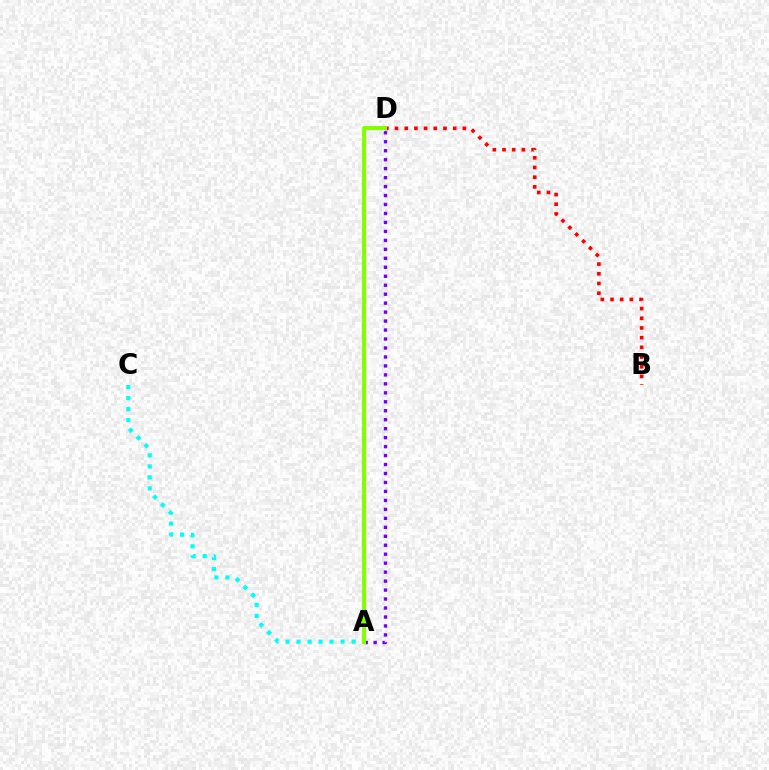{('A', 'C'): [{'color': '#00fff6', 'line_style': 'dotted', 'thickness': 2.99}], ('B', 'D'): [{'color': '#ff0000', 'line_style': 'dotted', 'thickness': 2.63}], ('A', 'D'): [{'color': '#7200ff', 'line_style': 'dotted', 'thickness': 2.44}, {'color': '#84ff00', 'line_style': 'solid', 'thickness': 2.93}]}